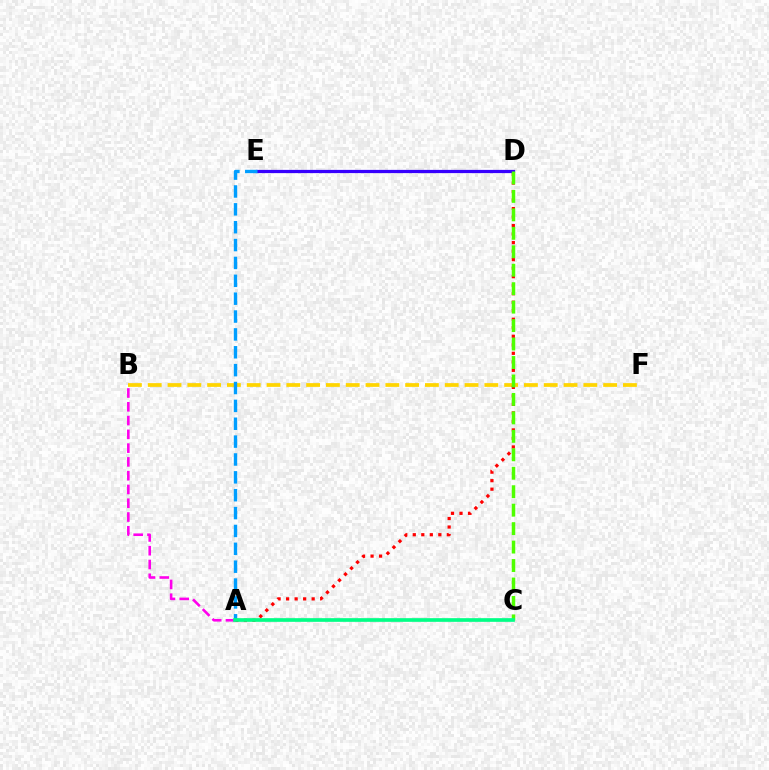{('D', 'E'): [{'color': '#3700ff', 'line_style': 'solid', 'thickness': 2.33}], ('B', 'F'): [{'color': '#ffd500', 'line_style': 'dashed', 'thickness': 2.69}], ('A', 'D'): [{'color': '#ff0000', 'line_style': 'dotted', 'thickness': 2.31}], ('C', 'D'): [{'color': '#4fff00', 'line_style': 'dashed', 'thickness': 2.51}], ('A', 'E'): [{'color': '#009eff', 'line_style': 'dashed', 'thickness': 2.43}], ('A', 'B'): [{'color': '#ff00ed', 'line_style': 'dashed', 'thickness': 1.87}], ('A', 'C'): [{'color': '#00ff86', 'line_style': 'solid', 'thickness': 2.64}]}